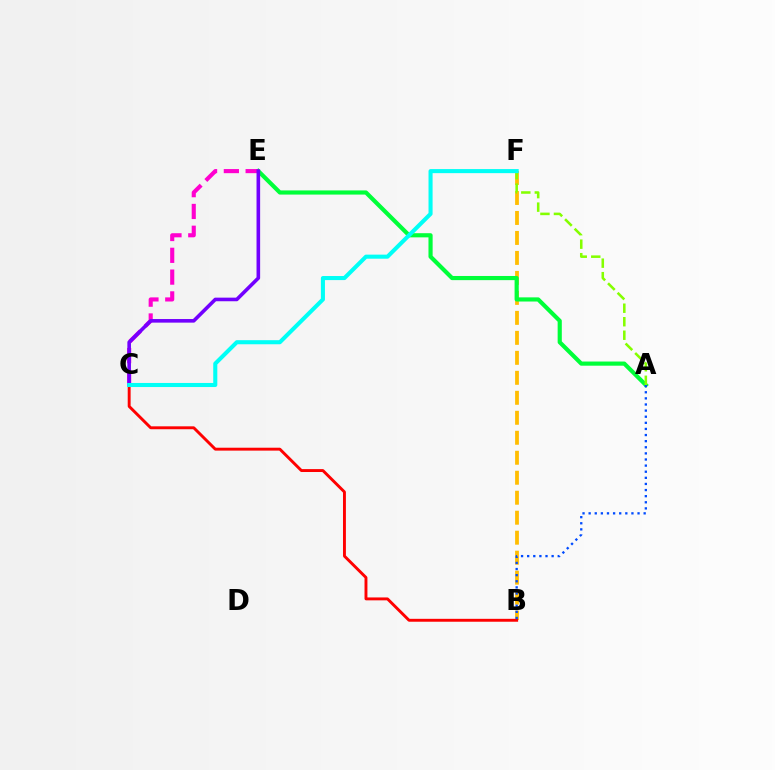{('B', 'F'): [{'color': '#ffbd00', 'line_style': 'dashed', 'thickness': 2.71}], ('A', 'E'): [{'color': '#00ff39', 'line_style': 'solid', 'thickness': 2.99}], ('C', 'E'): [{'color': '#ff00cf', 'line_style': 'dashed', 'thickness': 2.96}, {'color': '#7200ff', 'line_style': 'solid', 'thickness': 2.59}], ('A', 'F'): [{'color': '#84ff00', 'line_style': 'dashed', 'thickness': 1.83}], ('B', 'C'): [{'color': '#ff0000', 'line_style': 'solid', 'thickness': 2.09}], ('C', 'F'): [{'color': '#00fff6', 'line_style': 'solid', 'thickness': 2.93}], ('A', 'B'): [{'color': '#004bff', 'line_style': 'dotted', 'thickness': 1.66}]}